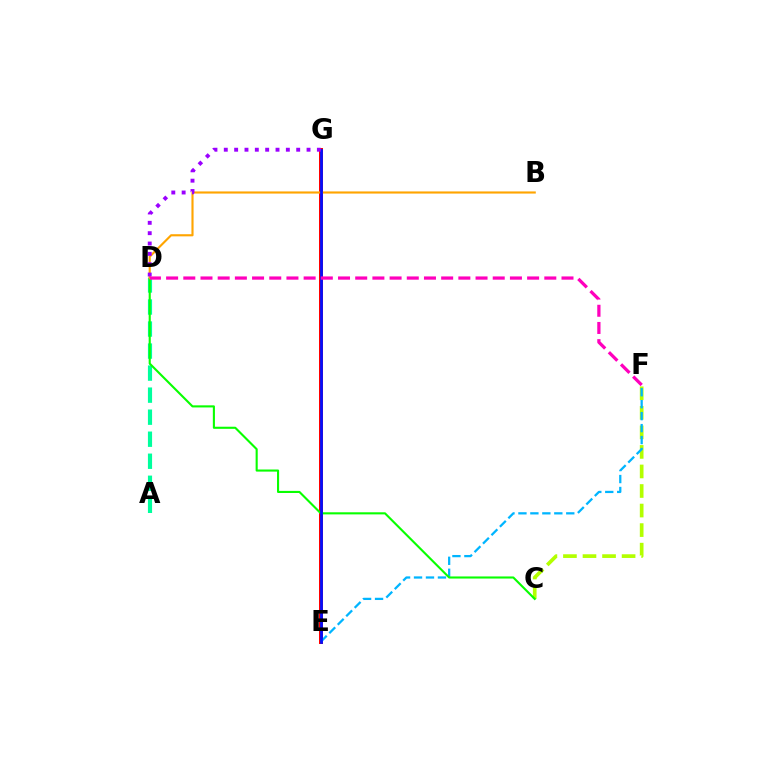{('C', 'F'): [{'color': '#b3ff00', 'line_style': 'dashed', 'thickness': 2.66}], ('A', 'D'): [{'color': '#00ff9d', 'line_style': 'dashed', 'thickness': 2.99}], ('E', 'G'): [{'color': '#ff0000', 'line_style': 'solid', 'thickness': 2.89}, {'color': '#0010ff', 'line_style': 'solid', 'thickness': 1.98}], ('E', 'F'): [{'color': '#00b5ff', 'line_style': 'dashed', 'thickness': 1.62}], ('C', 'D'): [{'color': '#08ff00', 'line_style': 'solid', 'thickness': 1.52}], ('B', 'D'): [{'color': '#ffa500', 'line_style': 'solid', 'thickness': 1.53}], ('D', 'G'): [{'color': '#9b00ff', 'line_style': 'dotted', 'thickness': 2.81}], ('D', 'F'): [{'color': '#ff00bd', 'line_style': 'dashed', 'thickness': 2.34}]}